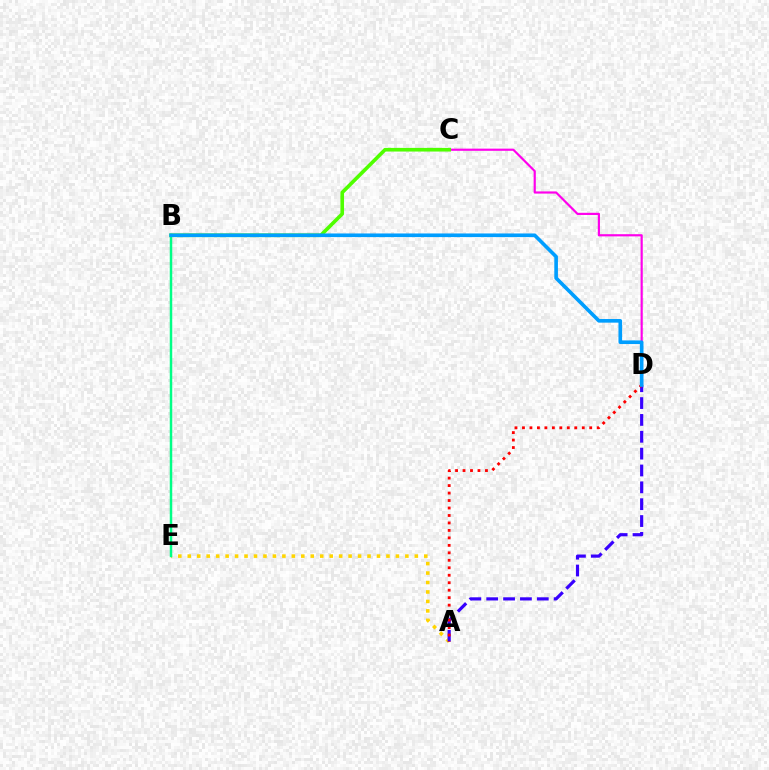{('A', 'E'): [{'color': '#ffd500', 'line_style': 'dotted', 'thickness': 2.57}], ('A', 'D'): [{'color': '#3700ff', 'line_style': 'dashed', 'thickness': 2.29}, {'color': '#ff0000', 'line_style': 'dotted', 'thickness': 2.03}], ('C', 'D'): [{'color': '#ff00ed', 'line_style': 'solid', 'thickness': 1.57}], ('B', 'C'): [{'color': '#4fff00', 'line_style': 'solid', 'thickness': 2.62}], ('B', 'E'): [{'color': '#00ff86', 'line_style': 'solid', 'thickness': 1.79}], ('B', 'D'): [{'color': '#009eff', 'line_style': 'solid', 'thickness': 2.62}]}